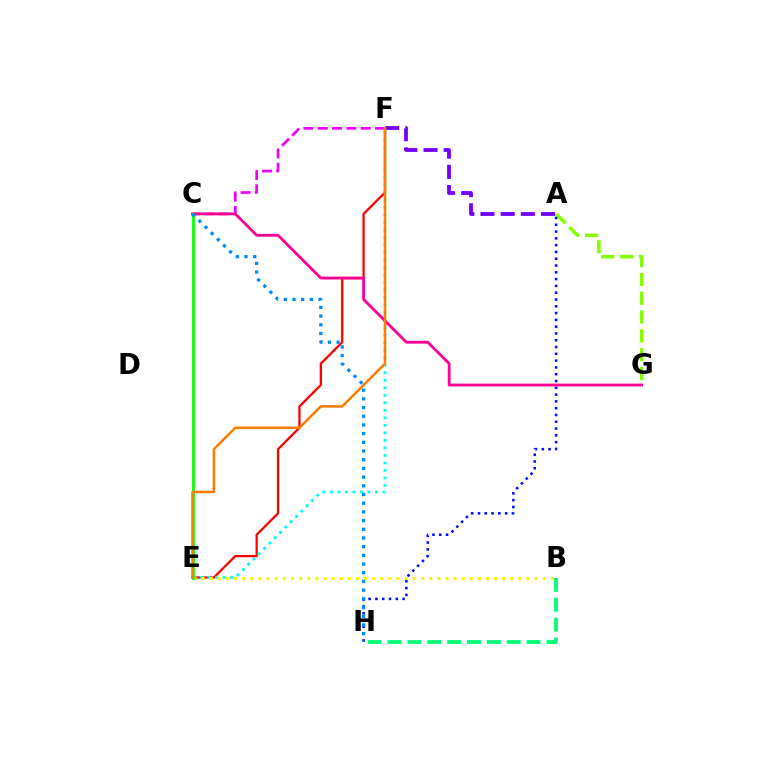{('E', 'F'): [{'color': '#ff0000', 'line_style': 'solid', 'thickness': 1.64}, {'color': '#00fff6', 'line_style': 'dotted', 'thickness': 2.04}, {'color': '#ff7c00', 'line_style': 'solid', 'thickness': 1.82}], ('B', 'H'): [{'color': '#00ff74', 'line_style': 'dashed', 'thickness': 2.7}], ('C', 'F'): [{'color': '#ee00ff', 'line_style': 'dashed', 'thickness': 1.94}], ('C', 'G'): [{'color': '#ff0094', 'line_style': 'solid', 'thickness': 2.02}], ('A', 'G'): [{'color': '#84ff00', 'line_style': 'dashed', 'thickness': 2.56}], ('A', 'H'): [{'color': '#0010ff', 'line_style': 'dotted', 'thickness': 1.85}], ('B', 'E'): [{'color': '#fcf500', 'line_style': 'dotted', 'thickness': 2.21}], ('C', 'E'): [{'color': '#08ff00', 'line_style': 'solid', 'thickness': 2.02}], ('A', 'F'): [{'color': '#7200ff', 'line_style': 'dashed', 'thickness': 2.74}], ('C', 'H'): [{'color': '#008cff', 'line_style': 'dotted', 'thickness': 2.36}]}